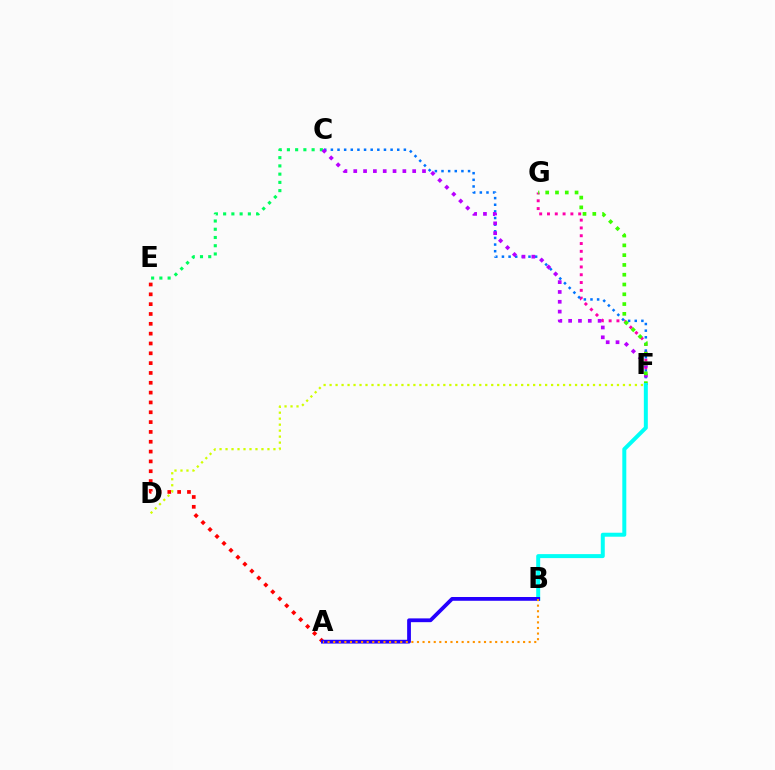{('A', 'E'): [{'color': '#ff0000', 'line_style': 'dotted', 'thickness': 2.67}], ('F', 'G'): [{'color': '#ff00ac', 'line_style': 'dotted', 'thickness': 2.12}, {'color': '#3dff00', 'line_style': 'dotted', 'thickness': 2.66}], ('C', 'F'): [{'color': '#0074ff', 'line_style': 'dotted', 'thickness': 1.8}, {'color': '#b900ff', 'line_style': 'dotted', 'thickness': 2.67}], ('C', 'E'): [{'color': '#00ff5c', 'line_style': 'dotted', 'thickness': 2.24}], ('D', 'F'): [{'color': '#d1ff00', 'line_style': 'dotted', 'thickness': 1.63}], ('B', 'F'): [{'color': '#00fff6', 'line_style': 'solid', 'thickness': 2.86}], ('A', 'B'): [{'color': '#2500ff', 'line_style': 'solid', 'thickness': 2.72}, {'color': '#ff9400', 'line_style': 'dotted', 'thickness': 1.52}]}